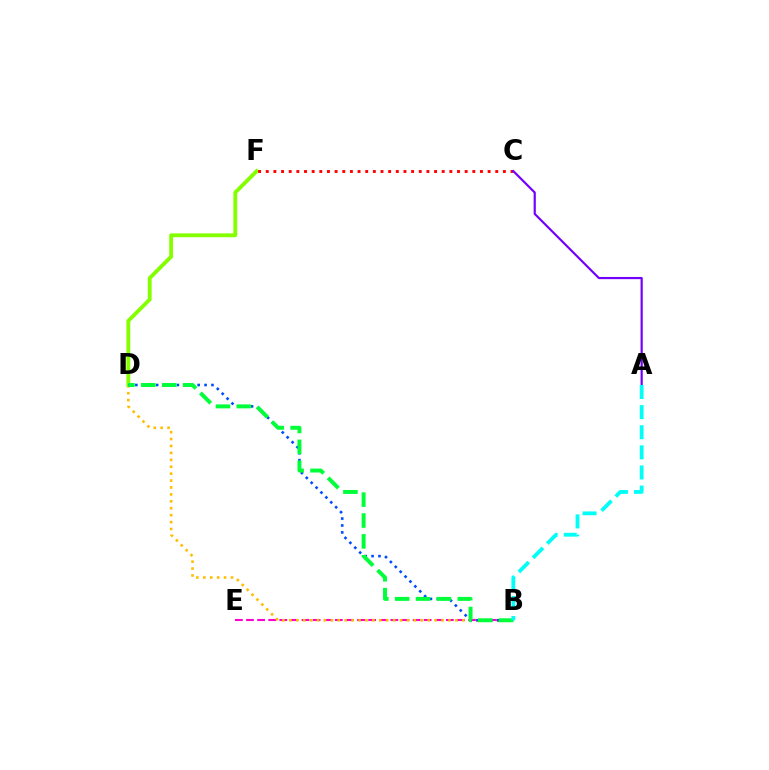{('B', 'E'): [{'color': '#ff00cf', 'line_style': 'dashed', 'thickness': 1.51}], ('B', 'D'): [{'color': '#ffbd00', 'line_style': 'dotted', 'thickness': 1.88}, {'color': '#004bff', 'line_style': 'dotted', 'thickness': 1.88}, {'color': '#00ff39', 'line_style': 'dashed', 'thickness': 2.84}], ('D', 'F'): [{'color': '#84ff00', 'line_style': 'solid', 'thickness': 2.76}], ('C', 'F'): [{'color': '#ff0000', 'line_style': 'dotted', 'thickness': 2.08}], ('A', 'C'): [{'color': '#7200ff', 'line_style': 'solid', 'thickness': 1.57}], ('A', 'B'): [{'color': '#00fff6', 'line_style': 'dashed', 'thickness': 2.73}]}